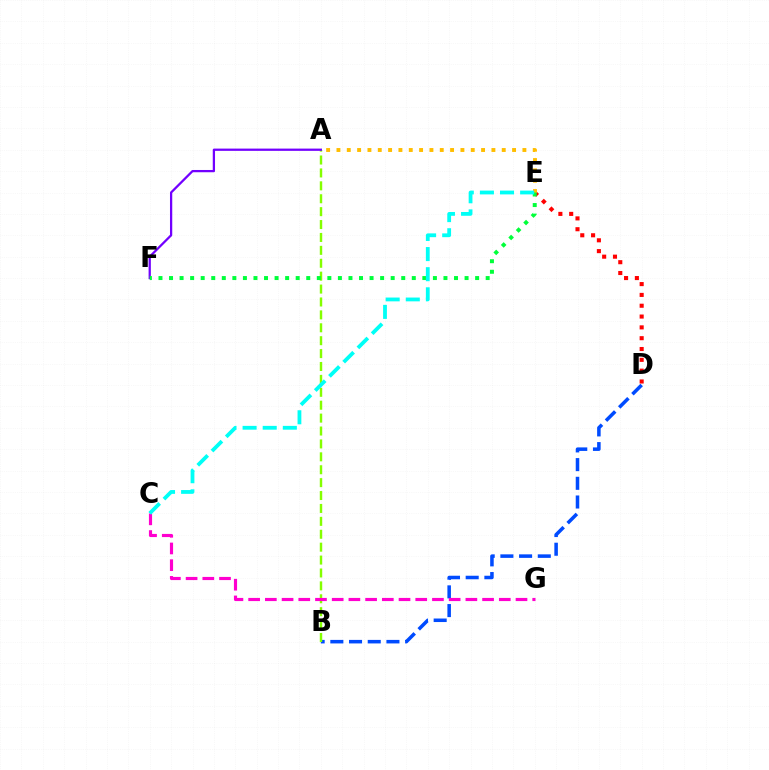{('B', 'D'): [{'color': '#004bff', 'line_style': 'dashed', 'thickness': 2.54}], ('D', 'E'): [{'color': '#ff0000', 'line_style': 'dotted', 'thickness': 2.94}], ('A', 'B'): [{'color': '#84ff00', 'line_style': 'dashed', 'thickness': 1.75}], ('A', 'E'): [{'color': '#ffbd00', 'line_style': 'dotted', 'thickness': 2.81}], ('C', 'G'): [{'color': '#ff00cf', 'line_style': 'dashed', 'thickness': 2.27}], ('A', 'F'): [{'color': '#7200ff', 'line_style': 'solid', 'thickness': 1.63}], ('E', 'F'): [{'color': '#00ff39', 'line_style': 'dotted', 'thickness': 2.87}], ('C', 'E'): [{'color': '#00fff6', 'line_style': 'dashed', 'thickness': 2.73}]}